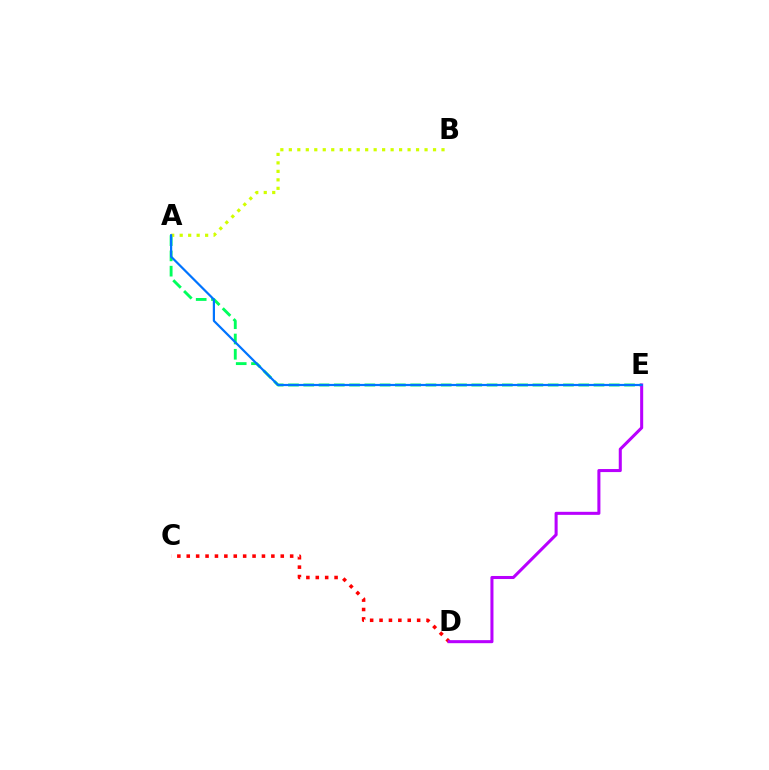{('A', 'E'): [{'color': '#00ff5c', 'line_style': 'dashed', 'thickness': 2.08}, {'color': '#0074ff', 'line_style': 'solid', 'thickness': 1.59}], ('A', 'B'): [{'color': '#d1ff00', 'line_style': 'dotted', 'thickness': 2.3}], ('C', 'D'): [{'color': '#ff0000', 'line_style': 'dotted', 'thickness': 2.55}], ('D', 'E'): [{'color': '#b900ff', 'line_style': 'solid', 'thickness': 2.19}]}